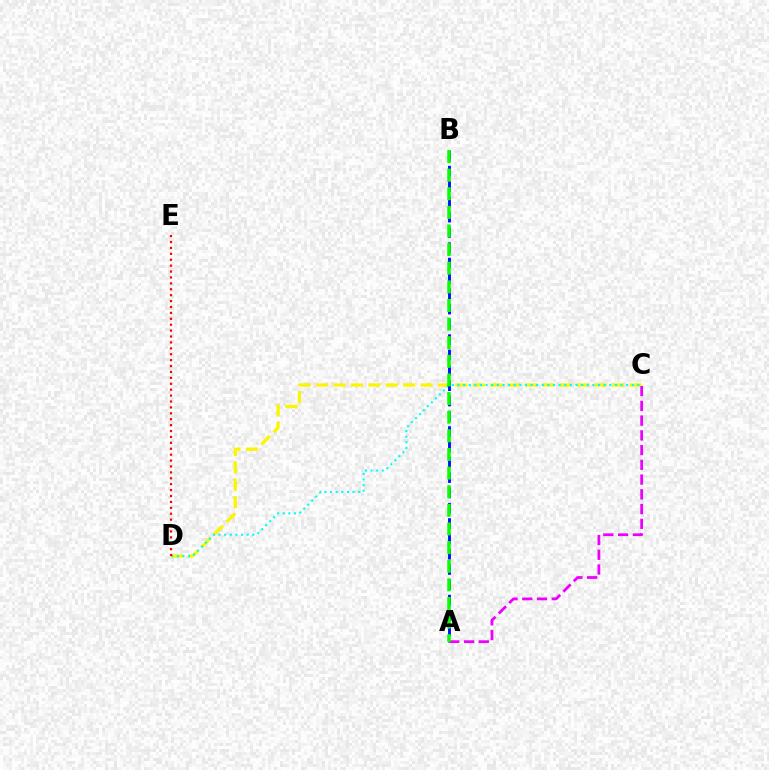{('C', 'D'): [{'color': '#fcf500', 'line_style': 'dashed', 'thickness': 2.36}, {'color': '#00fff6', 'line_style': 'dotted', 'thickness': 1.53}], ('A', 'B'): [{'color': '#0010ff', 'line_style': 'dashed', 'thickness': 2.08}, {'color': '#08ff00', 'line_style': 'dashed', 'thickness': 2.53}], ('D', 'E'): [{'color': '#ff0000', 'line_style': 'dotted', 'thickness': 1.6}], ('A', 'C'): [{'color': '#ee00ff', 'line_style': 'dashed', 'thickness': 2.0}]}